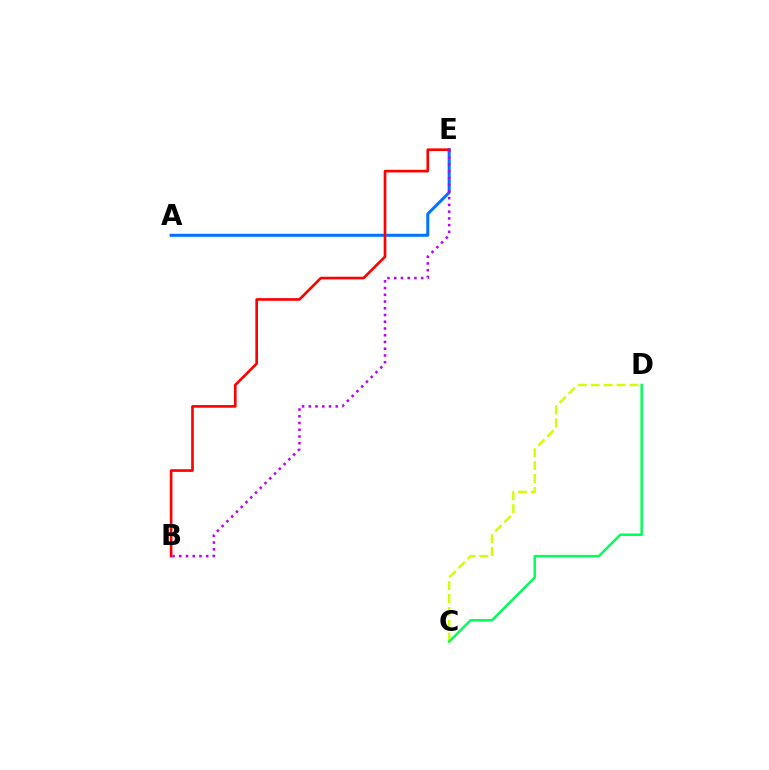{('A', 'E'): [{'color': '#0074ff', 'line_style': 'solid', 'thickness': 2.18}], ('C', 'D'): [{'color': '#d1ff00', 'line_style': 'dashed', 'thickness': 1.75}, {'color': '#00ff5c', 'line_style': 'solid', 'thickness': 1.8}], ('B', 'E'): [{'color': '#ff0000', 'line_style': 'solid', 'thickness': 1.91}, {'color': '#b900ff', 'line_style': 'dotted', 'thickness': 1.83}]}